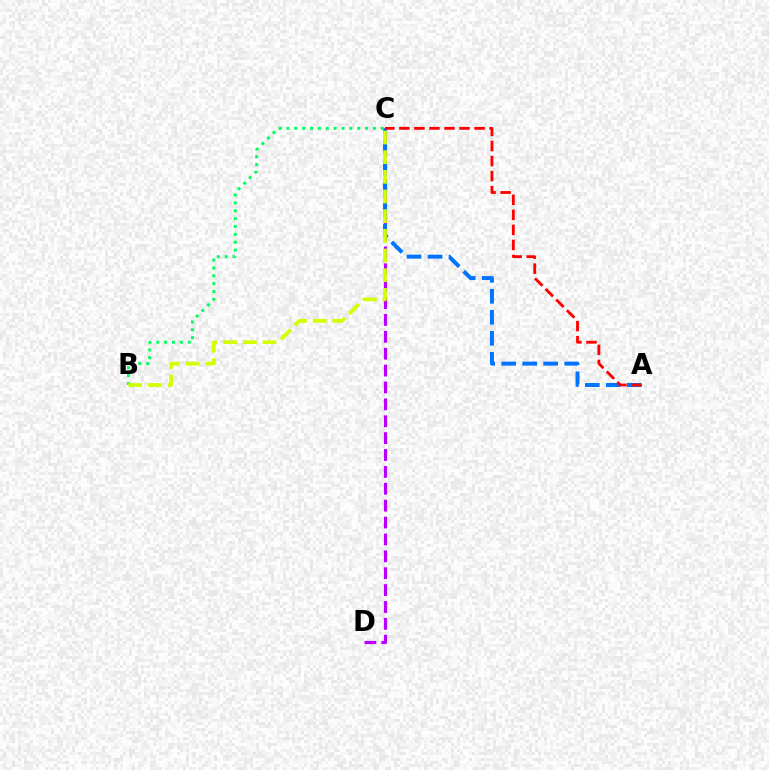{('C', 'D'): [{'color': '#b900ff', 'line_style': 'dashed', 'thickness': 2.29}], ('A', 'C'): [{'color': '#0074ff', 'line_style': 'dashed', 'thickness': 2.85}, {'color': '#ff0000', 'line_style': 'dashed', 'thickness': 2.04}], ('B', 'C'): [{'color': '#00ff5c', 'line_style': 'dotted', 'thickness': 2.14}, {'color': '#d1ff00', 'line_style': 'dashed', 'thickness': 2.67}]}